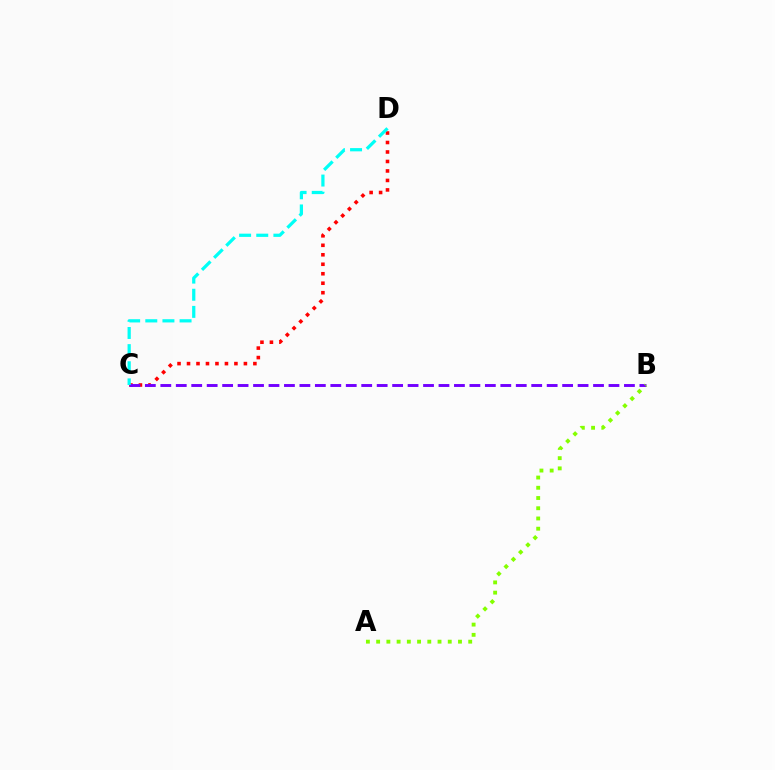{('C', 'D'): [{'color': '#ff0000', 'line_style': 'dotted', 'thickness': 2.58}, {'color': '#00fff6', 'line_style': 'dashed', 'thickness': 2.33}], ('B', 'C'): [{'color': '#7200ff', 'line_style': 'dashed', 'thickness': 2.1}], ('A', 'B'): [{'color': '#84ff00', 'line_style': 'dotted', 'thickness': 2.78}]}